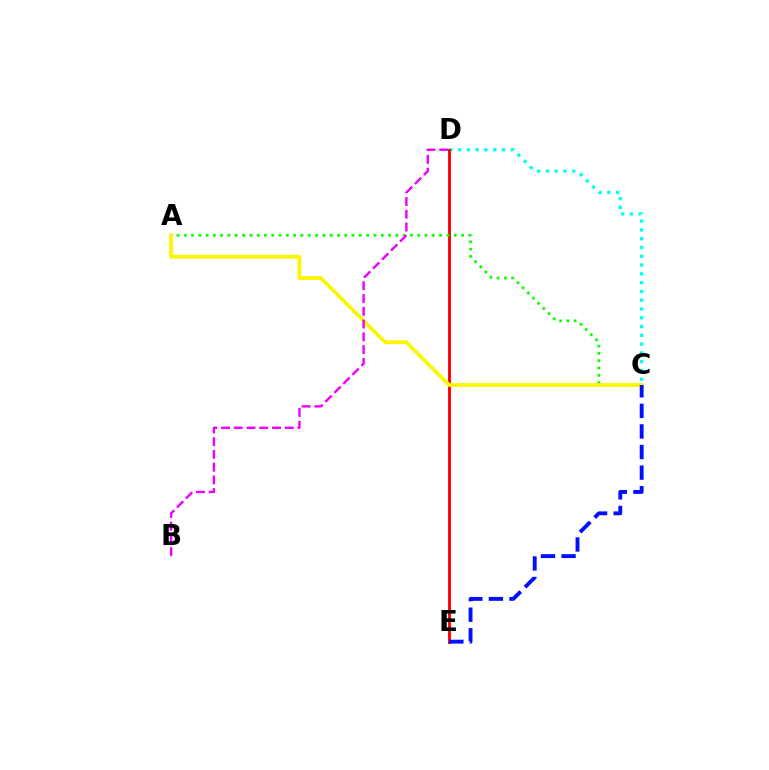{('C', 'D'): [{'color': '#00fff6', 'line_style': 'dotted', 'thickness': 2.39}], ('D', 'E'): [{'color': '#ff0000', 'line_style': 'solid', 'thickness': 2.08}], ('A', 'C'): [{'color': '#08ff00', 'line_style': 'dotted', 'thickness': 1.98}, {'color': '#fcf500', 'line_style': 'solid', 'thickness': 2.69}], ('C', 'E'): [{'color': '#0010ff', 'line_style': 'dashed', 'thickness': 2.8}], ('B', 'D'): [{'color': '#ee00ff', 'line_style': 'dashed', 'thickness': 1.73}]}